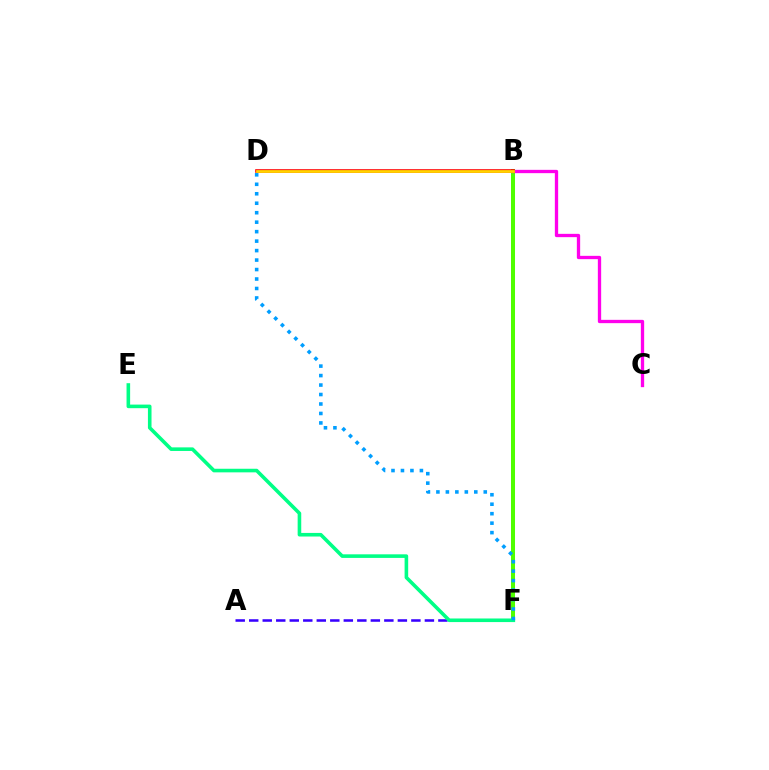{('B', 'F'): [{'color': '#4fff00', 'line_style': 'solid', 'thickness': 2.9}], ('A', 'F'): [{'color': '#3700ff', 'line_style': 'dashed', 'thickness': 1.84}], ('B', 'C'): [{'color': '#ff00ed', 'line_style': 'solid', 'thickness': 2.39}], ('B', 'D'): [{'color': '#ff0000', 'line_style': 'solid', 'thickness': 2.59}, {'color': '#ffd500', 'line_style': 'solid', 'thickness': 1.98}], ('E', 'F'): [{'color': '#00ff86', 'line_style': 'solid', 'thickness': 2.59}], ('D', 'F'): [{'color': '#009eff', 'line_style': 'dotted', 'thickness': 2.57}]}